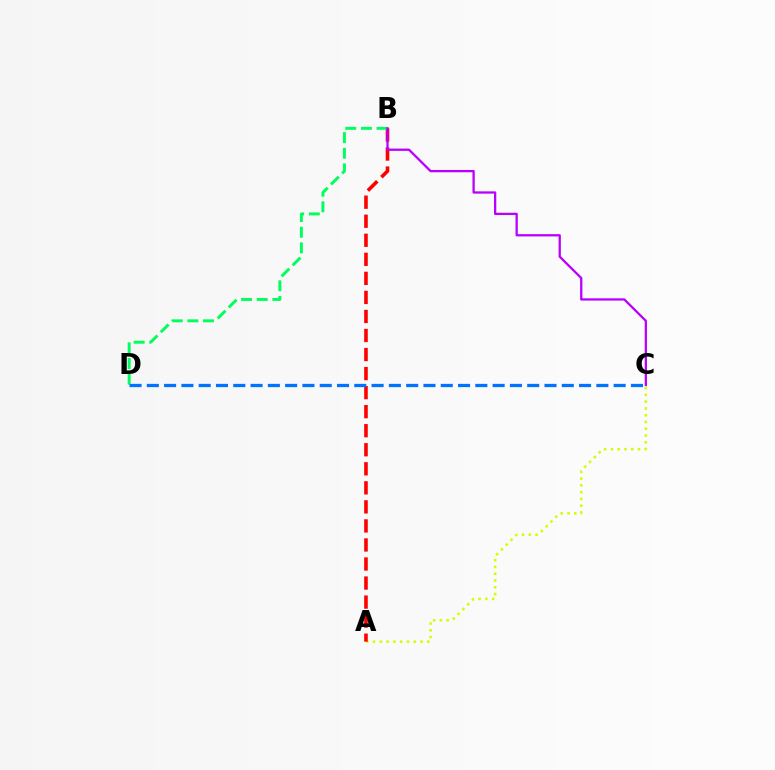{('A', 'C'): [{'color': '#d1ff00', 'line_style': 'dotted', 'thickness': 1.84}], ('A', 'B'): [{'color': '#ff0000', 'line_style': 'dashed', 'thickness': 2.59}], ('B', 'D'): [{'color': '#00ff5c', 'line_style': 'dashed', 'thickness': 2.12}], ('B', 'C'): [{'color': '#b900ff', 'line_style': 'solid', 'thickness': 1.65}], ('C', 'D'): [{'color': '#0074ff', 'line_style': 'dashed', 'thickness': 2.35}]}